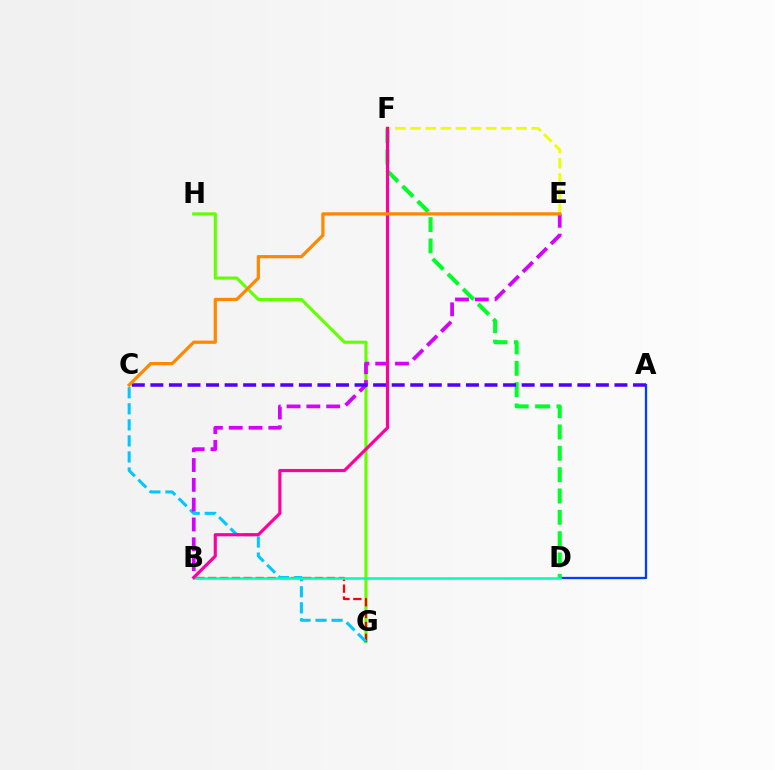{('G', 'H'): [{'color': '#66ff00', 'line_style': 'solid', 'thickness': 2.25}], ('B', 'G'): [{'color': '#ff0000', 'line_style': 'dashed', 'thickness': 1.61}], ('A', 'D'): [{'color': '#003fff', 'line_style': 'solid', 'thickness': 1.65}], ('C', 'G'): [{'color': '#00c7ff', 'line_style': 'dashed', 'thickness': 2.18}], ('D', 'F'): [{'color': '#00ff27', 'line_style': 'dashed', 'thickness': 2.9}], ('B', 'D'): [{'color': '#00ffaf', 'line_style': 'solid', 'thickness': 1.8}], ('E', 'F'): [{'color': '#eeff00', 'line_style': 'dashed', 'thickness': 2.06}], ('B', 'E'): [{'color': '#d600ff', 'line_style': 'dashed', 'thickness': 2.69}], ('B', 'F'): [{'color': '#ff00a0', 'line_style': 'solid', 'thickness': 2.28}], ('A', 'C'): [{'color': '#4f00ff', 'line_style': 'dashed', 'thickness': 2.52}], ('C', 'E'): [{'color': '#ff8800', 'line_style': 'solid', 'thickness': 2.33}]}